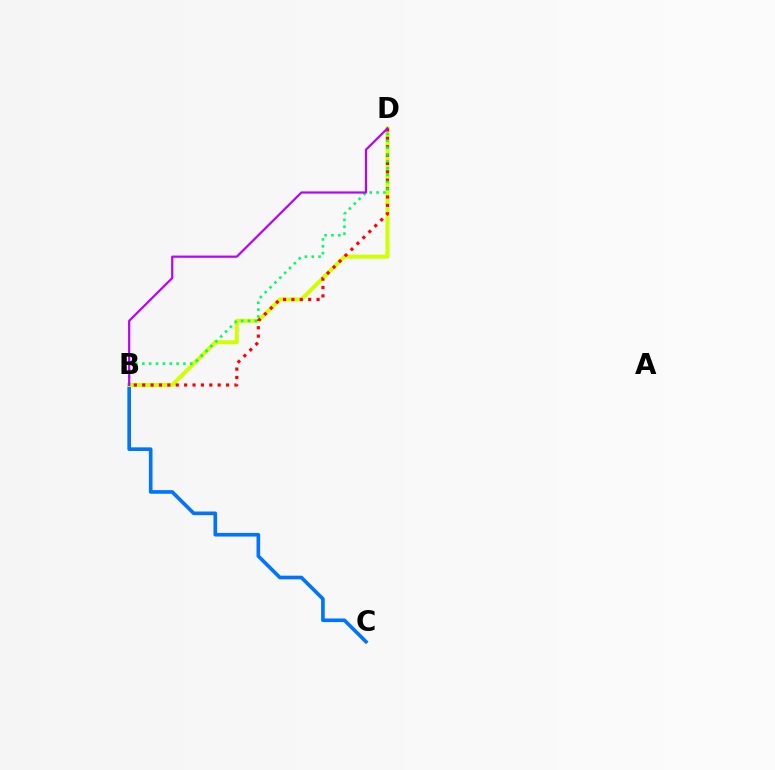{('B', 'C'): [{'color': '#0074ff', 'line_style': 'solid', 'thickness': 2.62}], ('B', 'D'): [{'color': '#d1ff00', 'line_style': 'solid', 'thickness': 2.87}, {'color': '#ff0000', 'line_style': 'dotted', 'thickness': 2.28}, {'color': '#00ff5c', 'line_style': 'dotted', 'thickness': 1.86}, {'color': '#b900ff', 'line_style': 'solid', 'thickness': 1.57}]}